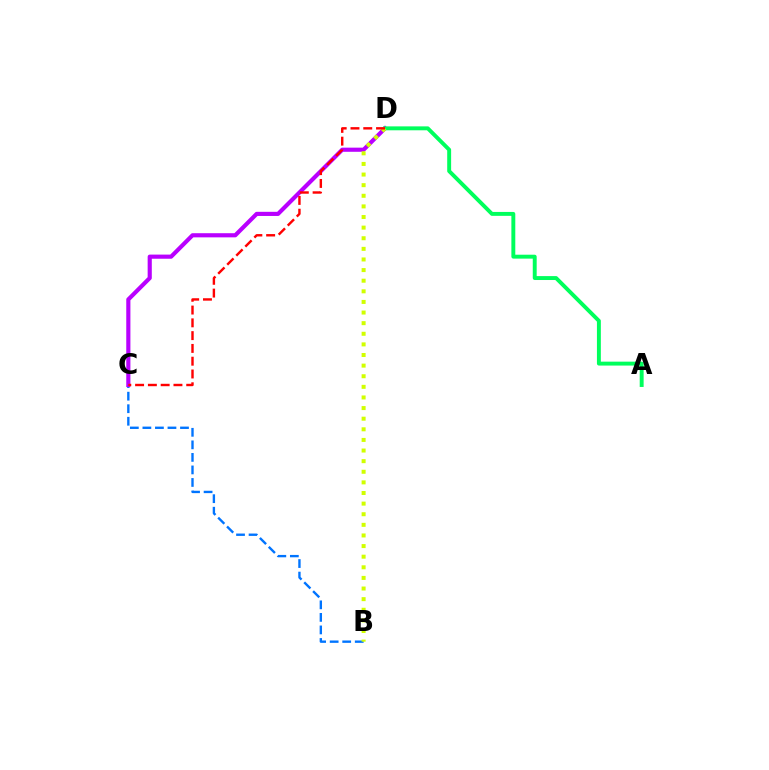{('B', 'C'): [{'color': '#0074ff', 'line_style': 'dashed', 'thickness': 1.7}], ('C', 'D'): [{'color': '#b900ff', 'line_style': 'solid', 'thickness': 2.98}, {'color': '#ff0000', 'line_style': 'dashed', 'thickness': 1.74}], ('A', 'D'): [{'color': '#00ff5c', 'line_style': 'solid', 'thickness': 2.82}], ('B', 'D'): [{'color': '#d1ff00', 'line_style': 'dotted', 'thickness': 2.88}]}